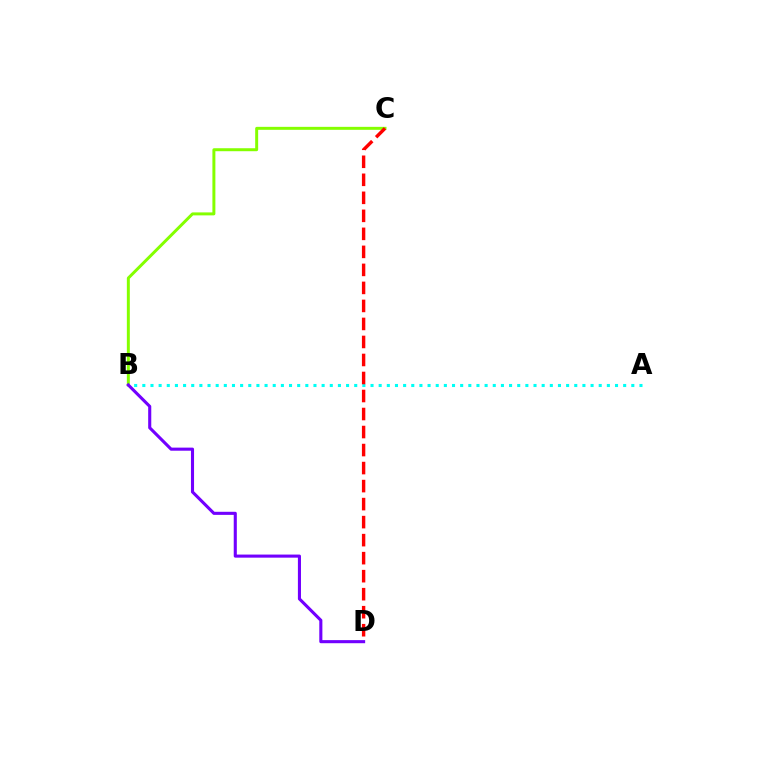{('B', 'C'): [{'color': '#84ff00', 'line_style': 'solid', 'thickness': 2.14}], ('A', 'B'): [{'color': '#00fff6', 'line_style': 'dotted', 'thickness': 2.21}], ('B', 'D'): [{'color': '#7200ff', 'line_style': 'solid', 'thickness': 2.23}], ('C', 'D'): [{'color': '#ff0000', 'line_style': 'dashed', 'thickness': 2.45}]}